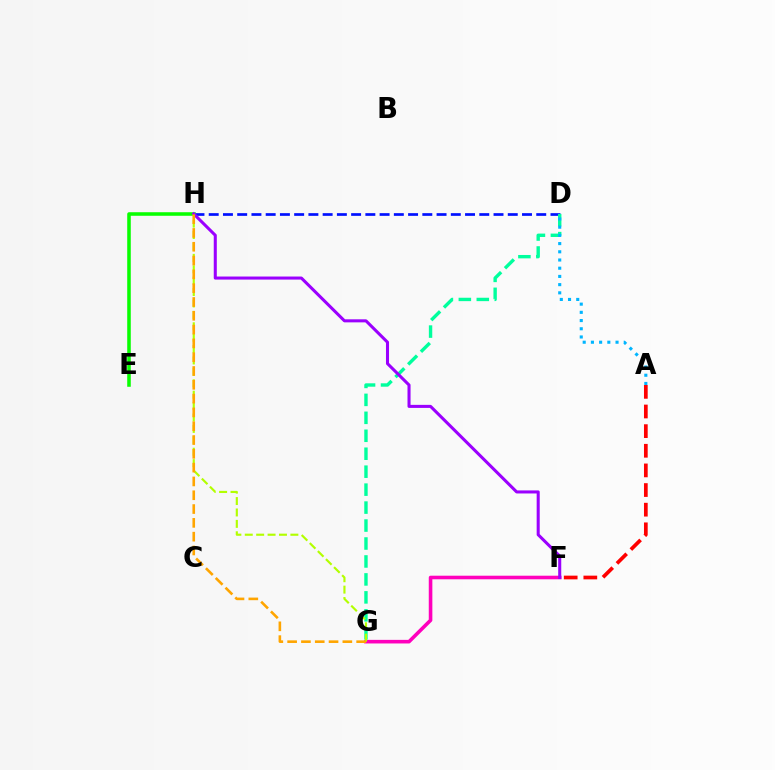{('D', 'H'): [{'color': '#0010ff', 'line_style': 'dashed', 'thickness': 1.93}], ('F', 'G'): [{'color': '#ff00bd', 'line_style': 'solid', 'thickness': 2.58}], ('E', 'H'): [{'color': '#08ff00', 'line_style': 'solid', 'thickness': 2.55}], ('D', 'G'): [{'color': '#00ff9d', 'line_style': 'dashed', 'thickness': 2.44}], ('G', 'H'): [{'color': '#b3ff00', 'line_style': 'dashed', 'thickness': 1.55}, {'color': '#ffa500', 'line_style': 'dashed', 'thickness': 1.88}], ('A', 'D'): [{'color': '#00b5ff', 'line_style': 'dotted', 'thickness': 2.23}], ('A', 'F'): [{'color': '#ff0000', 'line_style': 'dashed', 'thickness': 2.67}], ('F', 'H'): [{'color': '#9b00ff', 'line_style': 'solid', 'thickness': 2.2}]}